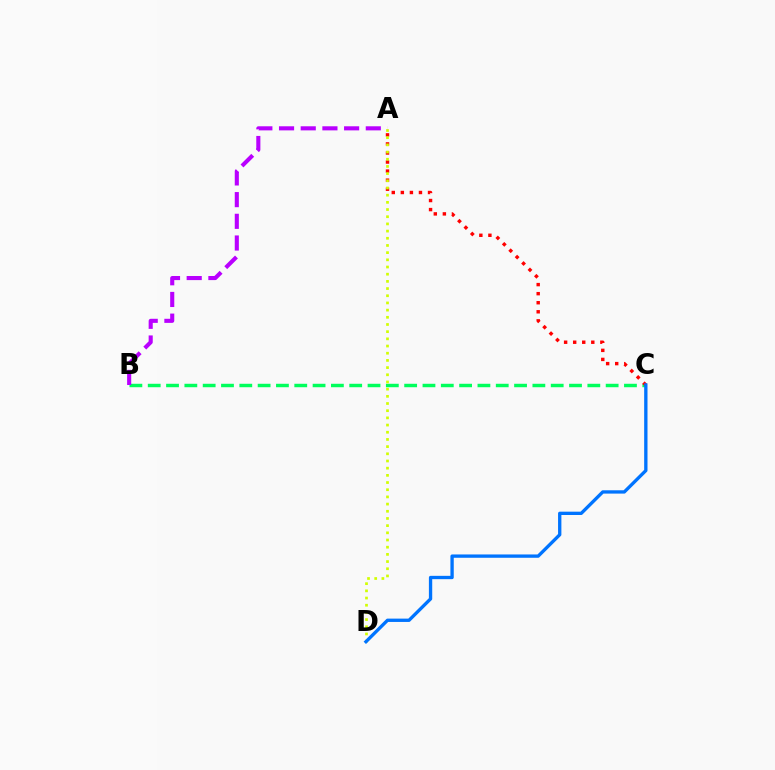{('B', 'C'): [{'color': '#00ff5c', 'line_style': 'dashed', 'thickness': 2.49}], ('A', 'C'): [{'color': '#ff0000', 'line_style': 'dotted', 'thickness': 2.46}], ('A', 'D'): [{'color': '#d1ff00', 'line_style': 'dotted', 'thickness': 1.95}], ('C', 'D'): [{'color': '#0074ff', 'line_style': 'solid', 'thickness': 2.39}], ('A', 'B'): [{'color': '#b900ff', 'line_style': 'dashed', 'thickness': 2.95}]}